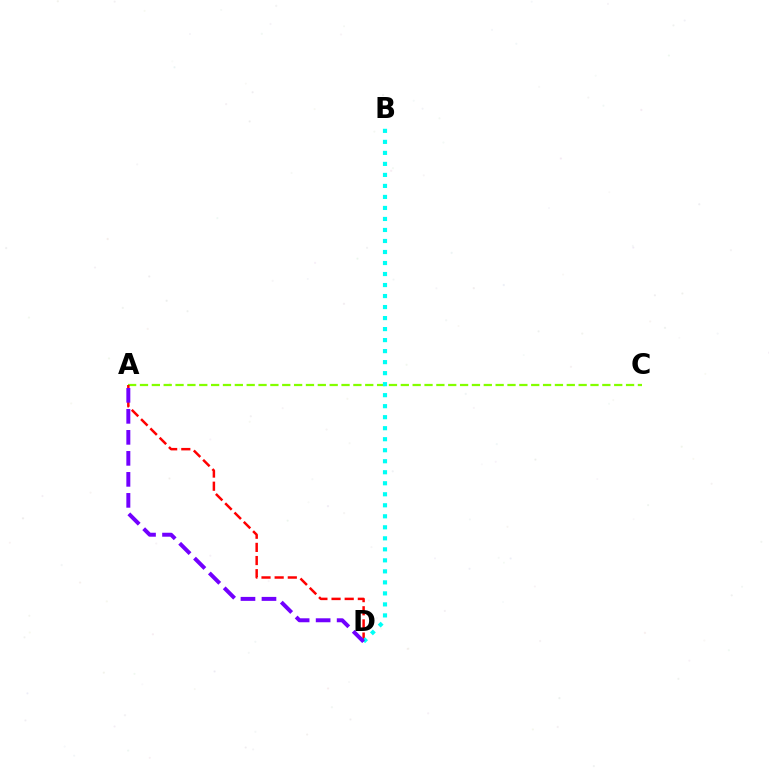{('A', 'C'): [{'color': '#84ff00', 'line_style': 'dashed', 'thickness': 1.61}], ('A', 'D'): [{'color': '#ff0000', 'line_style': 'dashed', 'thickness': 1.79}, {'color': '#7200ff', 'line_style': 'dashed', 'thickness': 2.85}], ('B', 'D'): [{'color': '#00fff6', 'line_style': 'dotted', 'thickness': 2.99}]}